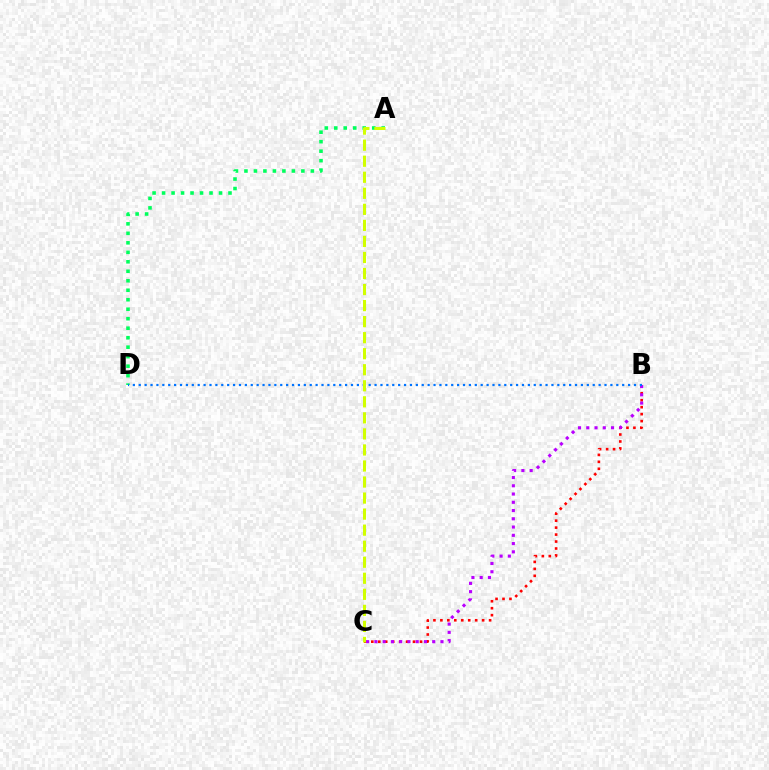{('B', 'C'): [{'color': '#ff0000', 'line_style': 'dotted', 'thickness': 1.89}, {'color': '#b900ff', 'line_style': 'dotted', 'thickness': 2.24}], ('A', 'D'): [{'color': '#00ff5c', 'line_style': 'dotted', 'thickness': 2.58}], ('B', 'D'): [{'color': '#0074ff', 'line_style': 'dotted', 'thickness': 1.6}], ('A', 'C'): [{'color': '#d1ff00', 'line_style': 'dashed', 'thickness': 2.18}]}